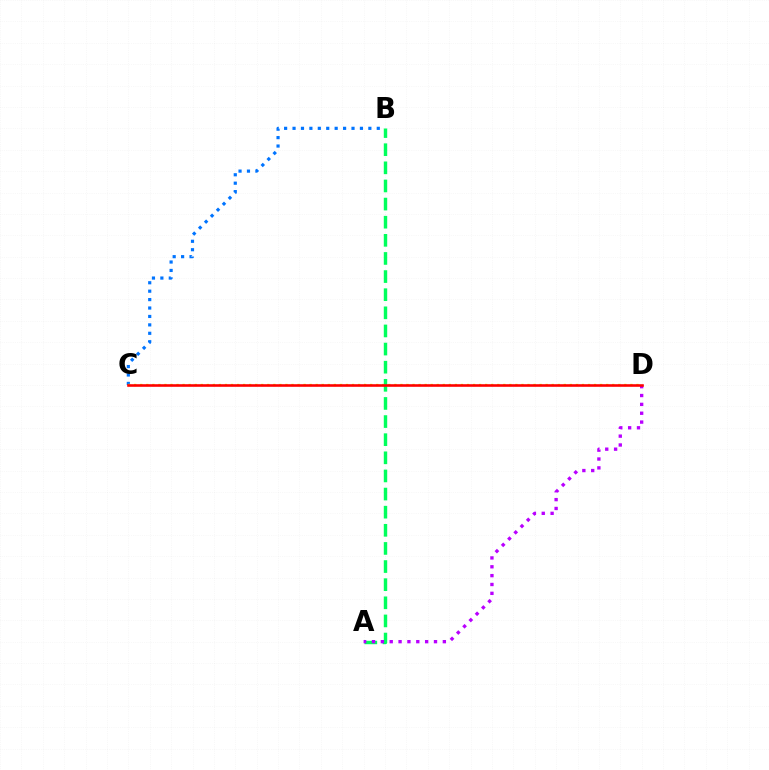{('B', 'C'): [{'color': '#0074ff', 'line_style': 'dotted', 'thickness': 2.29}], ('C', 'D'): [{'color': '#d1ff00', 'line_style': 'dotted', 'thickness': 1.64}, {'color': '#ff0000', 'line_style': 'solid', 'thickness': 1.87}], ('A', 'B'): [{'color': '#00ff5c', 'line_style': 'dashed', 'thickness': 2.46}], ('A', 'D'): [{'color': '#b900ff', 'line_style': 'dotted', 'thickness': 2.41}]}